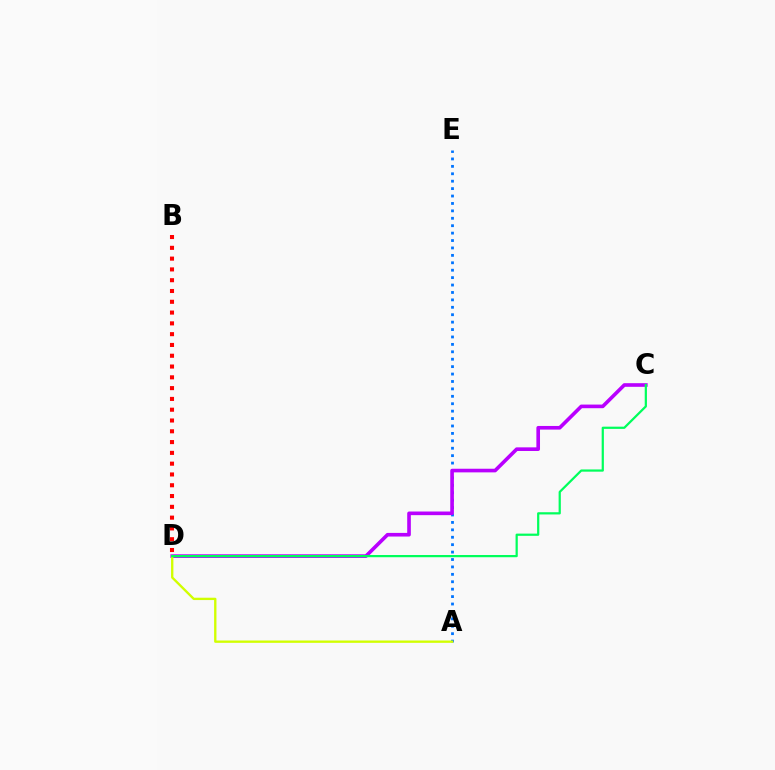{('A', 'E'): [{'color': '#0074ff', 'line_style': 'dotted', 'thickness': 2.02}], ('B', 'D'): [{'color': '#ff0000', 'line_style': 'dotted', 'thickness': 2.93}], ('C', 'D'): [{'color': '#b900ff', 'line_style': 'solid', 'thickness': 2.62}, {'color': '#00ff5c', 'line_style': 'solid', 'thickness': 1.6}], ('A', 'D'): [{'color': '#d1ff00', 'line_style': 'solid', 'thickness': 1.68}]}